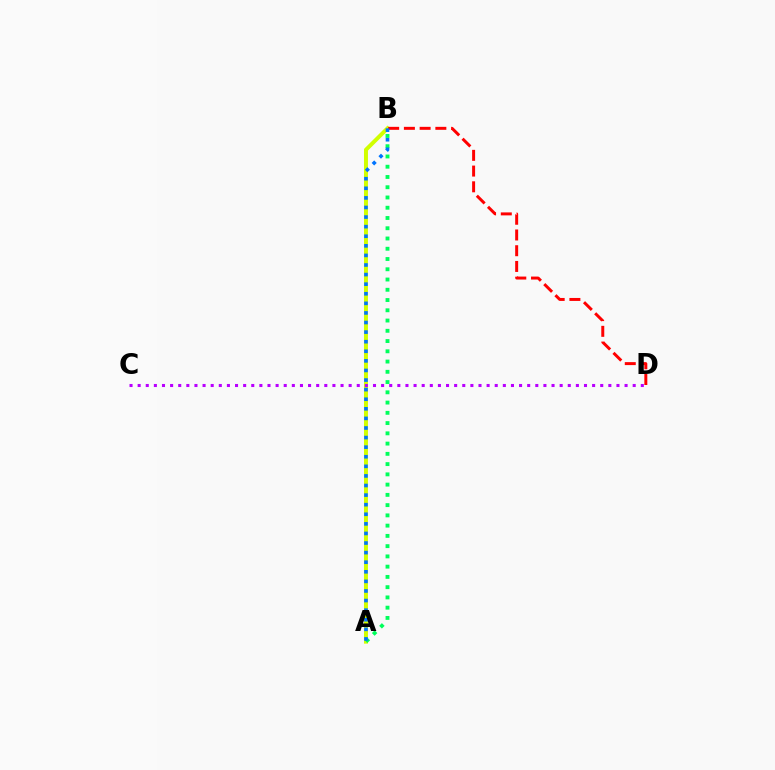{('A', 'B'): [{'color': '#d1ff00', 'line_style': 'solid', 'thickness': 2.85}, {'color': '#00ff5c', 'line_style': 'dotted', 'thickness': 2.79}, {'color': '#0074ff', 'line_style': 'dotted', 'thickness': 2.6}], ('C', 'D'): [{'color': '#b900ff', 'line_style': 'dotted', 'thickness': 2.2}], ('B', 'D'): [{'color': '#ff0000', 'line_style': 'dashed', 'thickness': 2.14}]}